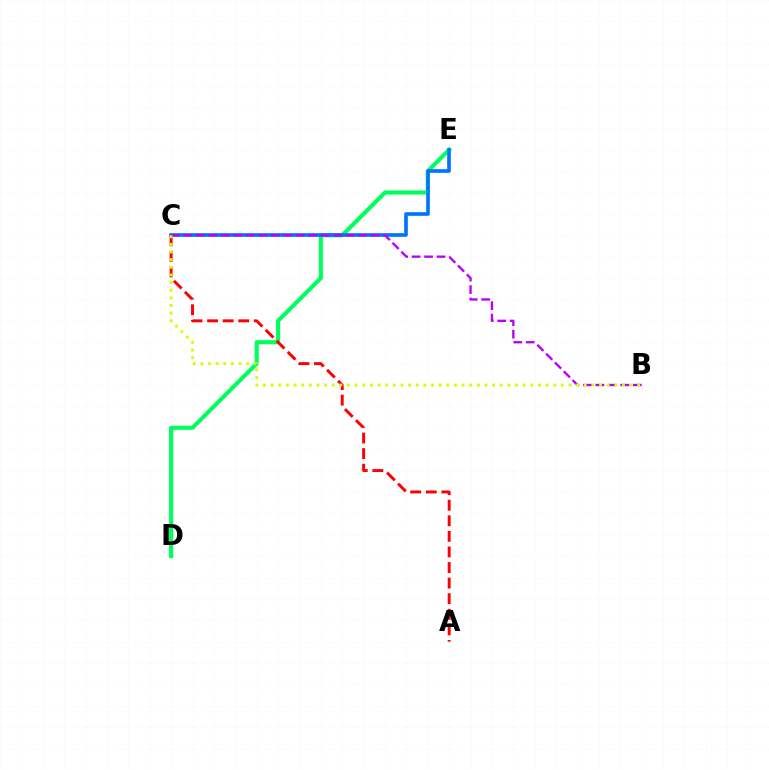{('D', 'E'): [{'color': '#00ff5c', 'line_style': 'solid', 'thickness': 2.96}], ('C', 'E'): [{'color': '#0074ff', 'line_style': 'solid', 'thickness': 2.62}], ('A', 'C'): [{'color': '#ff0000', 'line_style': 'dashed', 'thickness': 2.12}], ('B', 'C'): [{'color': '#b900ff', 'line_style': 'dashed', 'thickness': 1.7}, {'color': '#d1ff00', 'line_style': 'dotted', 'thickness': 2.08}]}